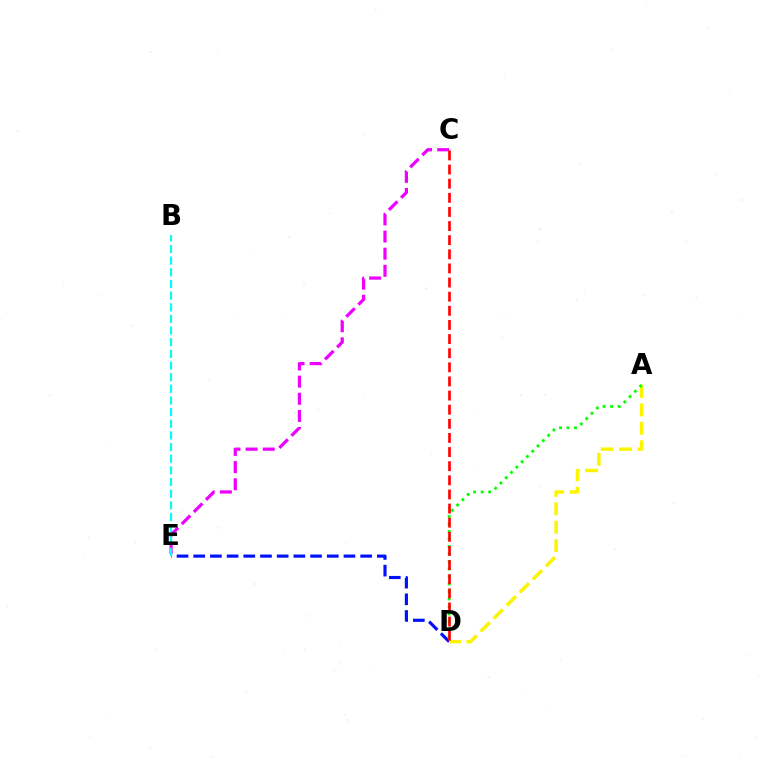{('C', 'E'): [{'color': '#ee00ff', 'line_style': 'dashed', 'thickness': 2.33}], ('D', 'E'): [{'color': '#0010ff', 'line_style': 'dashed', 'thickness': 2.27}], ('A', 'D'): [{'color': '#fcf500', 'line_style': 'dashed', 'thickness': 2.51}, {'color': '#08ff00', 'line_style': 'dotted', 'thickness': 2.04}], ('B', 'E'): [{'color': '#00fff6', 'line_style': 'dashed', 'thickness': 1.58}], ('C', 'D'): [{'color': '#ff0000', 'line_style': 'dashed', 'thickness': 1.92}]}